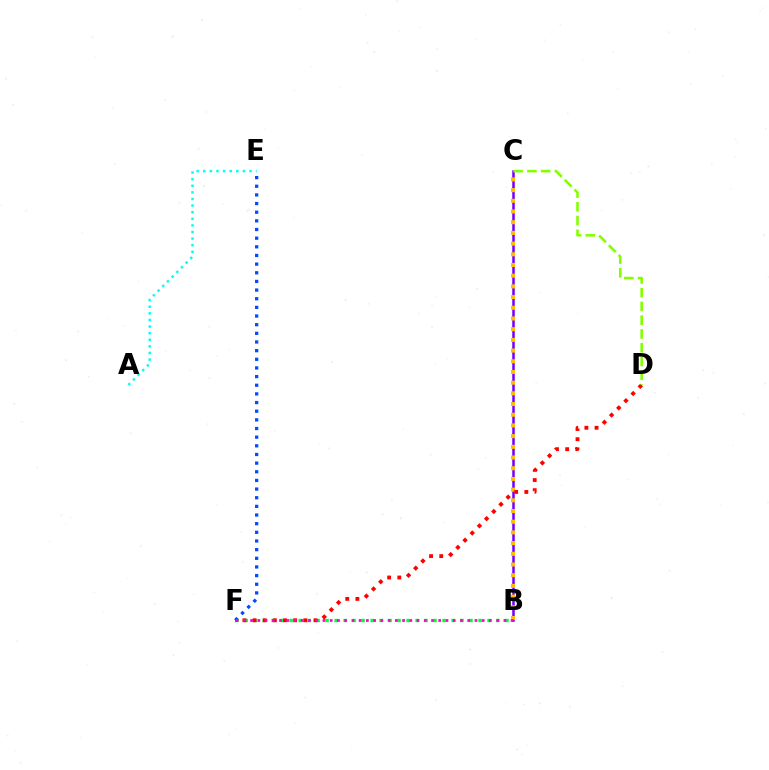{('B', 'C'): [{'color': '#7200ff', 'line_style': 'solid', 'thickness': 1.81}, {'color': '#ffbd00', 'line_style': 'dotted', 'thickness': 2.91}], ('B', 'F'): [{'color': '#00ff39', 'line_style': 'dotted', 'thickness': 2.44}, {'color': '#ff00cf', 'line_style': 'dotted', 'thickness': 1.97}], ('D', 'F'): [{'color': '#ff0000', 'line_style': 'dotted', 'thickness': 2.76}], ('E', 'F'): [{'color': '#004bff', 'line_style': 'dotted', 'thickness': 2.35}], ('C', 'D'): [{'color': '#84ff00', 'line_style': 'dashed', 'thickness': 1.87}], ('A', 'E'): [{'color': '#00fff6', 'line_style': 'dotted', 'thickness': 1.79}]}